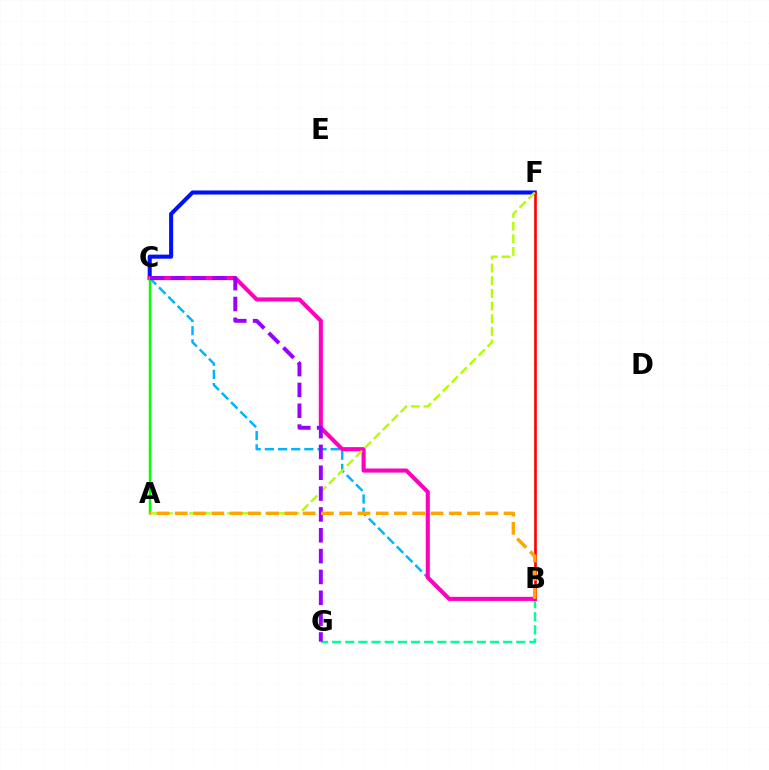{('B', 'G'): [{'color': '#00ff9d', 'line_style': 'dashed', 'thickness': 1.79}], ('B', 'C'): [{'color': '#00b5ff', 'line_style': 'dashed', 'thickness': 1.79}, {'color': '#ff00bd', 'line_style': 'solid', 'thickness': 2.94}], ('C', 'F'): [{'color': '#0010ff', 'line_style': 'solid', 'thickness': 2.93}], ('B', 'F'): [{'color': '#ff0000', 'line_style': 'solid', 'thickness': 1.9}], ('A', 'C'): [{'color': '#08ff00', 'line_style': 'solid', 'thickness': 1.76}], ('A', 'F'): [{'color': '#b3ff00', 'line_style': 'dashed', 'thickness': 1.72}], ('C', 'G'): [{'color': '#9b00ff', 'line_style': 'dashed', 'thickness': 2.83}], ('A', 'B'): [{'color': '#ffa500', 'line_style': 'dashed', 'thickness': 2.48}]}